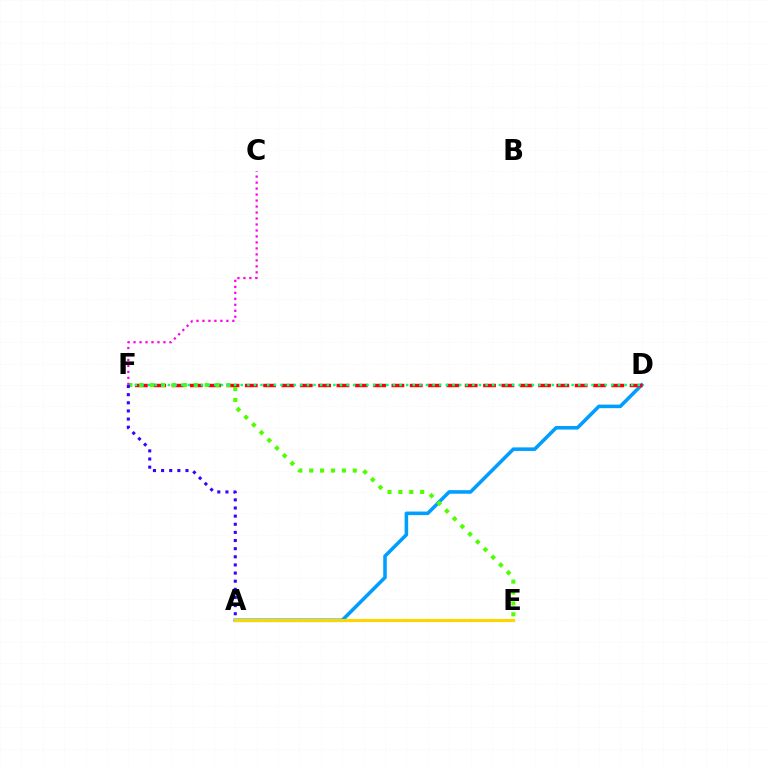{('A', 'D'): [{'color': '#009eff', 'line_style': 'solid', 'thickness': 2.57}], ('D', 'F'): [{'color': '#ff0000', 'line_style': 'dashed', 'thickness': 2.49}, {'color': '#00ff86', 'line_style': 'dotted', 'thickness': 1.8}], ('E', 'F'): [{'color': '#4fff00', 'line_style': 'dotted', 'thickness': 2.96}], ('C', 'F'): [{'color': '#ff00ed', 'line_style': 'dotted', 'thickness': 1.63}], ('A', 'E'): [{'color': '#ffd500', 'line_style': 'solid', 'thickness': 2.27}], ('A', 'F'): [{'color': '#3700ff', 'line_style': 'dotted', 'thickness': 2.21}]}